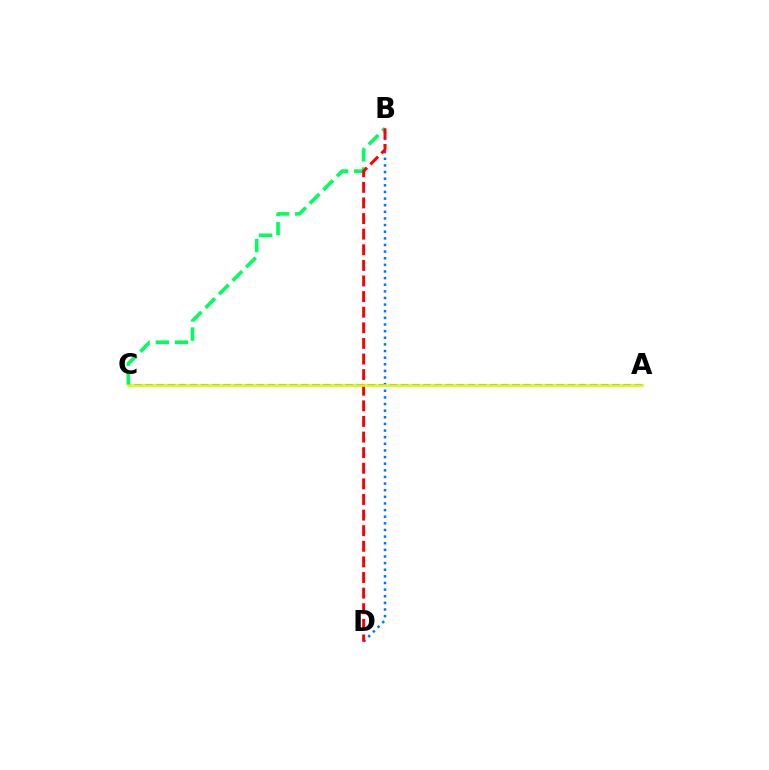{('B', 'D'): [{'color': '#0074ff', 'line_style': 'dotted', 'thickness': 1.8}, {'color': '#ff0000', 'line_style': 'dashed', 'thickness': 2.12}], ('B', 'C'): [{'color': '#00ff5c', 'line_style': 'dashed', 'thickness': 2.61}], ('A', 'C'): [{'color': '#b900ff', 'line_style': 'dashed', 'thickness': 1.51}, {'color': '#d1ff00', 'line_style': 'solid', 'thickness': 1.88}]}